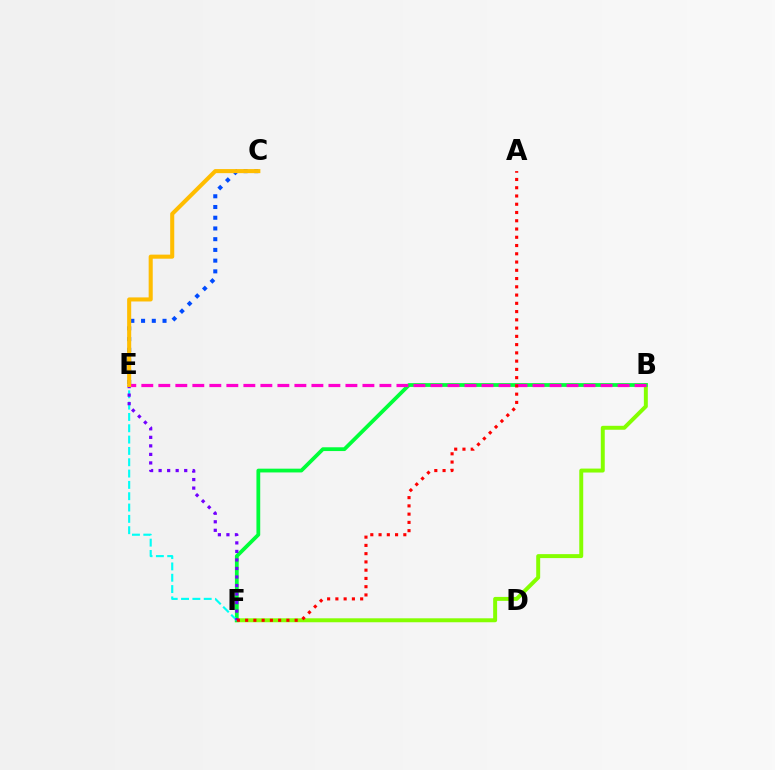{('B', 'F'): [{'color': '#84ff00', 'line_style': 'solid', 'thickness': 2.85}, {'color': '#00ff39', 'line_style': 'solid', 'thickness': 2.72}], ('E', 'F'): [{'color': '#00fff6', 'line_style': 'dashed', 'thickness': 1.54}, {'color': '#7200ff', 'line_style': 'dotted', 'thickness': 2.32}], ('B', 'E'): [{'color': '#ff00cf', 'line_style': 'dashed', 'thickness': 2.31}], ('C', 'E'): [{'color': '#004bff', 'line_style': 'dotted', 'thickness': 2.91}, {'color': '#ffbd00', 'line_style': 'solid', 'thickness': 2.93}], ('A', 'F'): [{'color': '#ff0000', 'line_style': 'dotted', 'thickness': 2.24}]}